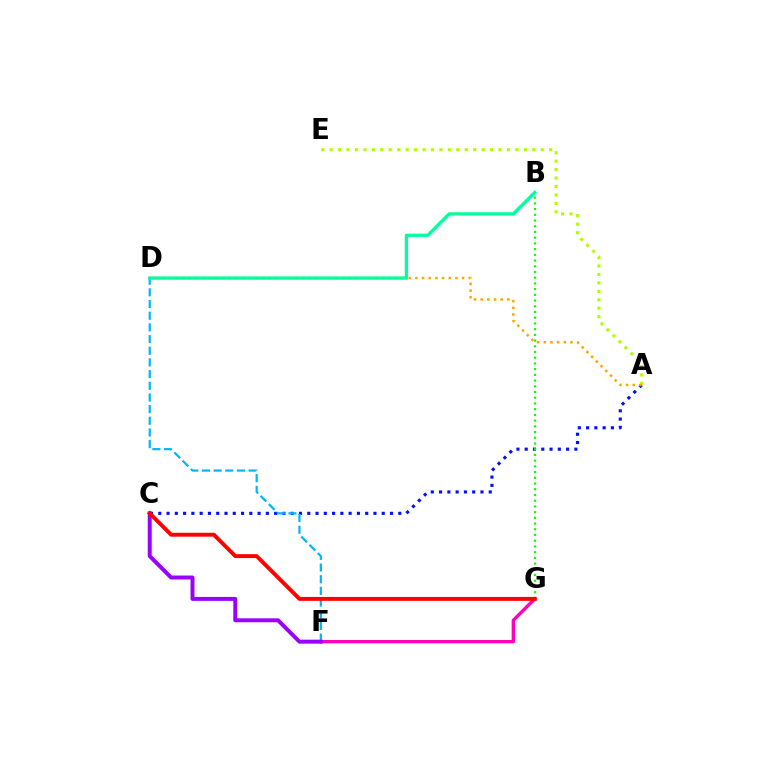{('A', 'E'): [{'color': '#b3ff00', 'line_style': 'dotted', 'thickness': 2.29}], ('A', 'C'): [{'color': '#0010ff', 'line_style': 'dotted', 'thickness': 2.25}], ('D', 'F'): [{'color': '#00b5ff', 'line_style': 'dashed', 'thickness': 1.59}], ('F', 'G'): [{'color': '#ff00bd', 'line_style': 'solid', 'thickness': 2.41}], ('B', 'G'): [{'color': '#08ff00', 'line_style': 'dotted', 'thickness': 1.55}], ('C', 'F'): [{'color': '#9b00ff', 'line_style': 'solid', 'thickness': 2.84}], ('A', 'D'): [{'color': '#ffa500', 'line_style': 'dotted', 'thickness': 1.81}], ('C', 'G'): [{'color': '#ff0000', 'line_style': 'solid', 'thickness': 2.81}], ('B', 'D'): [{'color': '#00ff9d', 'line_style': 'solid', 'thickness': 2.35}]}